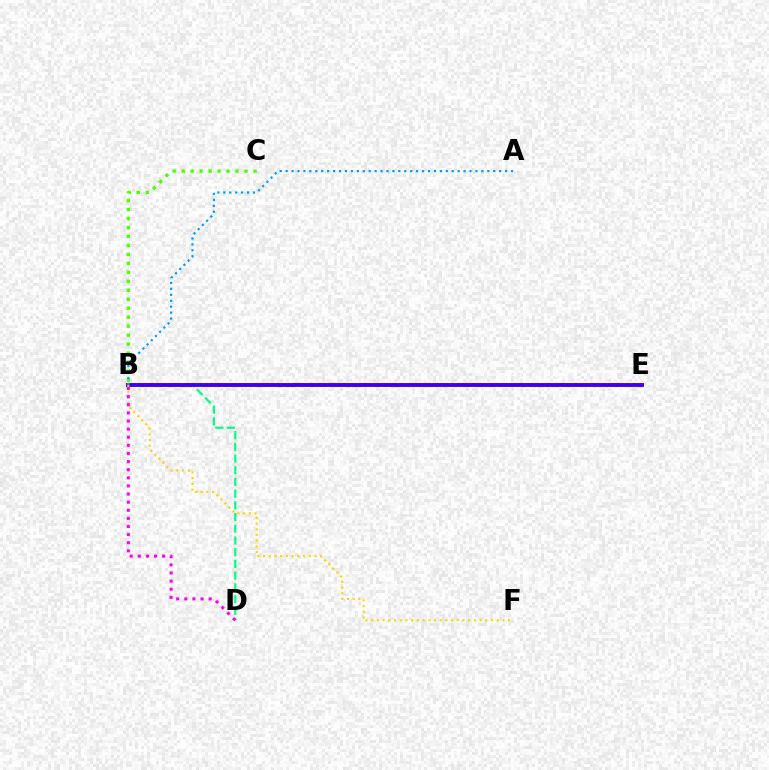{('B', 'C'): [{'color': '#4fff00', 'line_style': 'dotted', 'thickness': 2.44}], ('B', 'D'): [{'color': '#00ff86', 'line_style': 'dashed', 'thickness': 1.59}, {'color': '#ff00ed', 'line_style': 'dotted', 'thickness': 2.21}], ('B', 'E'): [{'color': '#ff0000', 'line_style': 'solid', 'thickness': 2.78}, {'color': '#3700ff', 'line_style': 'solid', 'thickness': 2.54}], ('A', 'B'): [{'color': '#009eff', 'line_style': 'dotted', 'thickness': 1.61}], ('B', 'F'): [{'color': '#ffd500', 'line_style': 'dotted', 'thickness': 1.55}]}